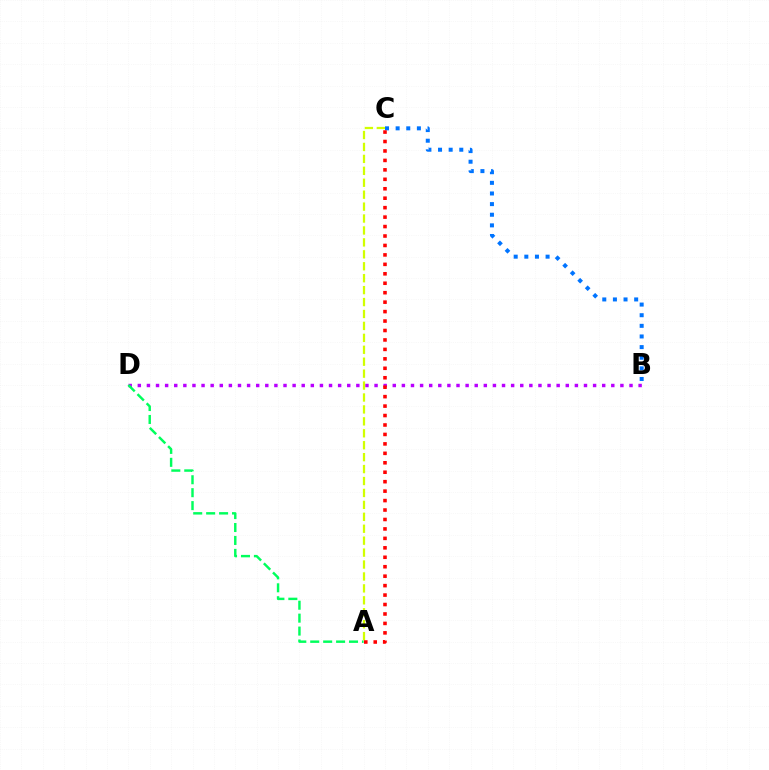{('B', 'D'): [{'color': '#b900ff', 'line_style': 'dotted', 'thickness': 2.47}], ('A', 'C'): [{'color': '#d1ff00', 'line_style': 'dashed', 'thickness': 1.62}, {'color': '#ff0000', 'line_style': 'dotted', 'thickness': 2.57}], ('B', 'C'): [{'color': '#0074ff', 'line_style': 'dotted', 'thickness': 2.89}], ('A', 'D'): [{'color': '#00ff5c', 'line_style': 'dashed', 'thickness': 1.76}]}